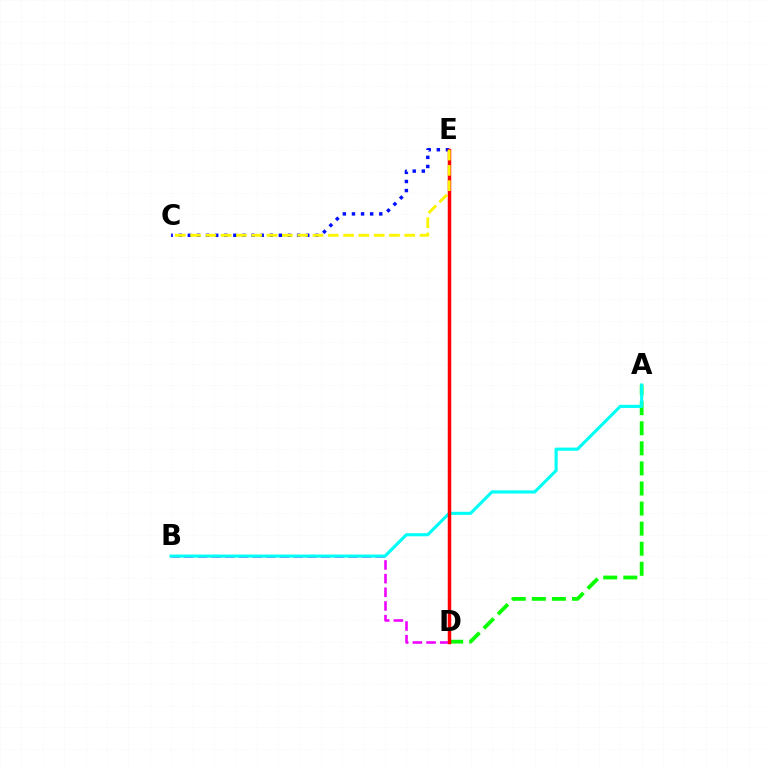{('A', 'D'): [{'color': '#08ff00', 'line_style': 'dashed', 'thickness': 2.73}], ('B', 'D'): [{'color': '#ee00ff', 'line_style': 'dashed', 'thickness': 1.86}], ('C', 'E'): [{'color': '#0010ff', 'line_style': 'dotted', 'thickness': 2.47}, {'color': '#fcf500', 'line_style': 'dashed', 'thickness': 2.08}], ('A', 'B'): [{'color': '#00fff6', 'line_style': 'solid', 'thickness': 2.24}], ('D', 'E'): [{'color': '#ff0000', 'line_style': 'solid', 'thickness': 2.51}]}